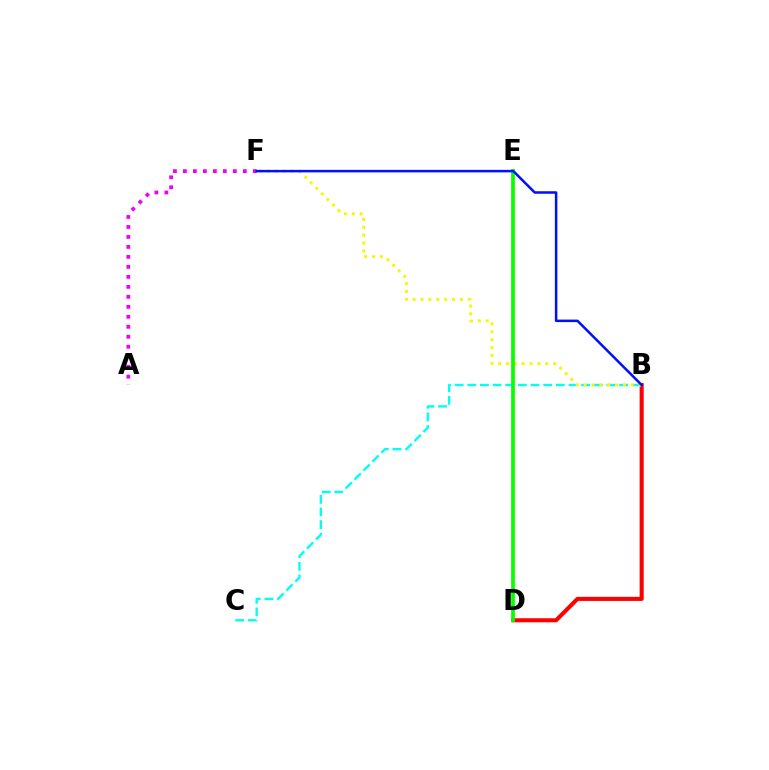{('B', 'D'): [{'color': '#ff0000', 'line_style': 'solid', 'thickness': 2.93}], ('B', 'C'): [{'color': '#00fff6', 'line_style': 'dashed', 'thickness': 1.72}], ('B', 'F'): [{'color': '#fcf500', 'line_style': 'dotted', 'thickness': 2.14}, {'color': '#0010ff', 'line_style': 'solid', 'thickness': 1.81}], ('D', 'E'): [{'color': '#08ff00', 'line_style': 'solid', 'thickness': 2.68}], ('A', 'F'): [{'color': '#ee00ff', 'line_style': 'dotted', 'thickness': 2.71}]}